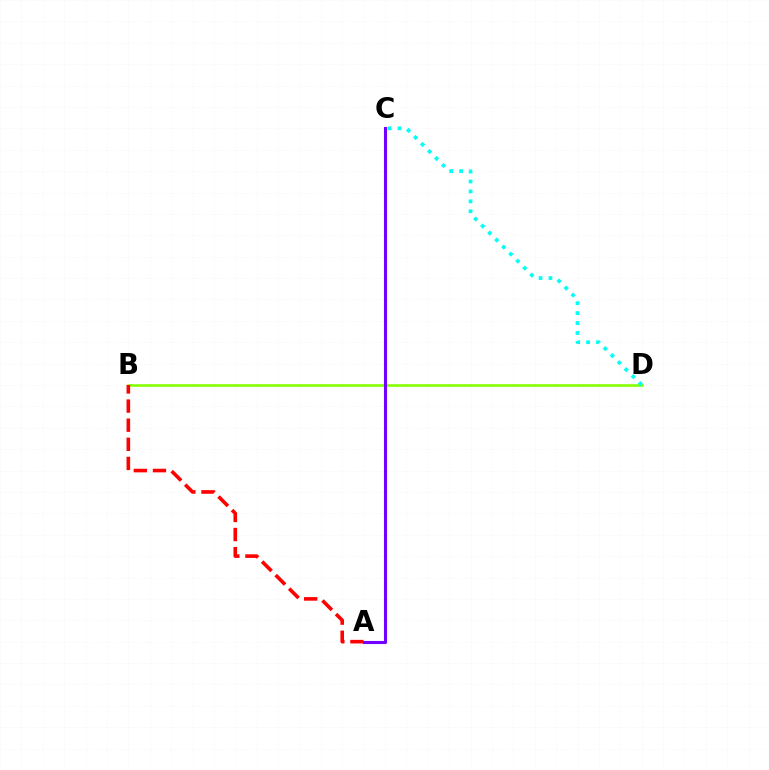{('B', 'D'): [{'color': '#84ff00', 'line_style': 'solid', 'thickness': 1.87}], ('C', 'D'): [{'color': '#00fff6', 'line_style': 'dotted', 'thickness': 2.69}], ('A', 'C'): [{'color': '#7200ff', 'line_style': 'solid', 'thickness': 2.21}], ('A', 'B'): [{'color': '#ff0000', 'line_style': 'dashed', 'thickness': 2.6}]}